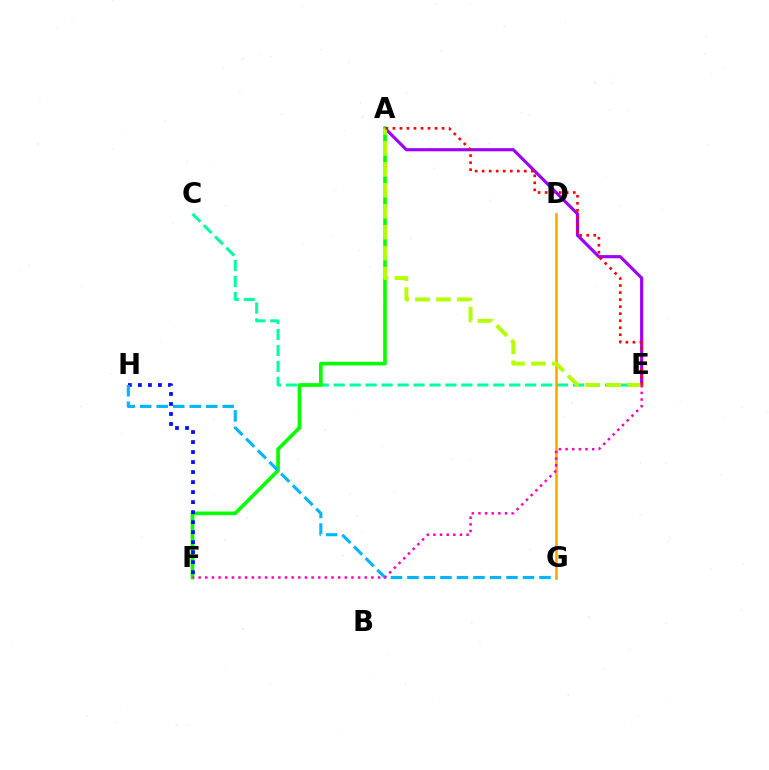{('A', 'E'): [{'color': '#9b00ff', 'line_style': 'solid', 'thickness': 2.26}, {'color': '#b3ff00', 'line_style': 'dashed', 'thickness': 2.85}, {'color': '#ff0000', 'line_style': 'dotted', 'thickness': 1.91}], ('C', 'E'): [{'color': '#00ff9d', 'line_style': 'dashed', 'thickness': 2.17}], ('A', 'F'): [{'color': '#08ff00', 'line_style': 'solid', 'thickness': 2.64}], ('D', 'G'): [{'color': '#ffa500', 'line_style': 'solid', 'thickness': 1.84}], ('F', 'H'): [{'color': '#0010ff', 'line_style': 'dotted', 'thickness': 2.72}], ('G', 'H'): [{'color': '#00b5ff', 'line_style': 'dashed', 'thickness': 2.24}], ('E', 'F'): [{'color': '#ff00bd', 'line_style': 'dotted', 'thickness': 1.81}]}